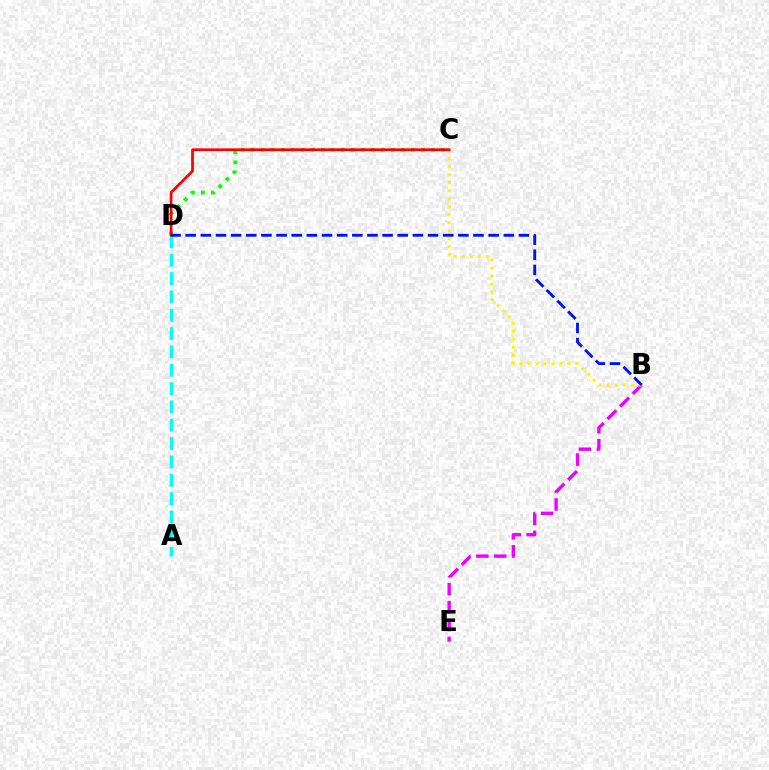{('B', 'E'): [{'color': '#ee00ff', 'line_style': 'dashed', 'thickness': 2.43}], ('C', 'D'): [{'color': '#08ff00', 'line_style': 'dotted', 'thickness': 2.72}, {'color': '#ff0000', 'line_style': 'solid', 'thickness': 1.95}], ('B', 'C'): [{'color': '#fcf500', 'line_style': 'dotted', 'thickness': 2.17}], ('A', 'D'): [{'color': '#00fff6', 'line_style': 'dashed', 'thickness': 2.49}], ('B', 'D'): [{'color': '#0010ff', 'line_style': 'dashed', 'thickness': 2.06}]}